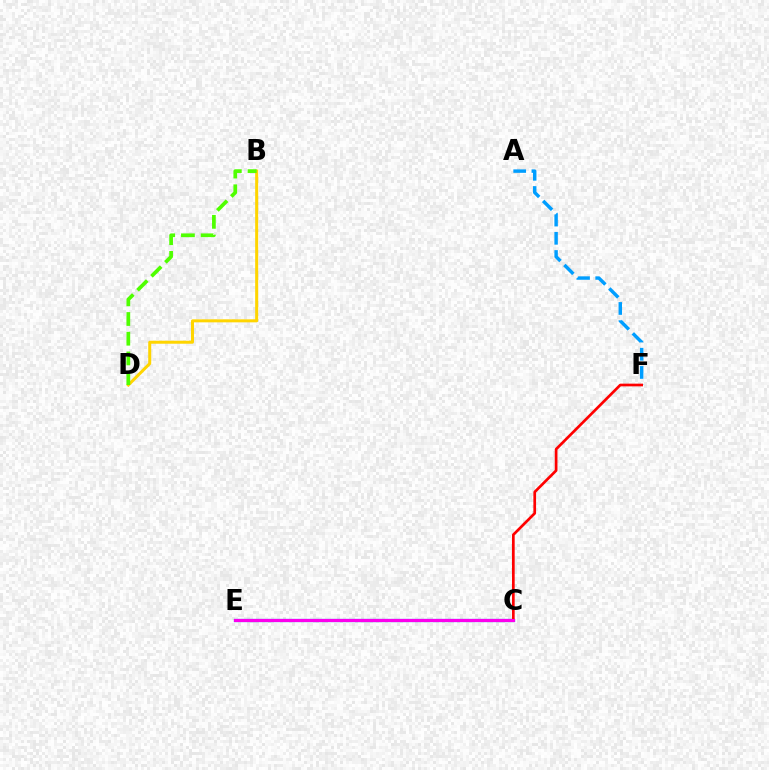{('A', 'F'): [{'color': '#009eff', 'line_style': 'dashed', 'thickness': 2.47}], ('C', 'E'): [{'color': '#00ff86', 'line_style': 'dashed', 'thickness': 2.11}, {'color': '#3700ff', 'line_style': 'solid', 'thickness': 2.34}, {'color': '#ff00ed', 'line_style': 'solid', 'thickness': 2.13}], ('B', 'D'): [{'color': '#ffd500', 'line_style': 'solid', 'thickness': 2.17}, {'color': '#4fff00', 'line_style': 'dashed', 'thickness': 2.68}], ('C', 'F'): [{'color': '#ff0000', 'line_style': 'solid', 'thickness': 1.94}]}